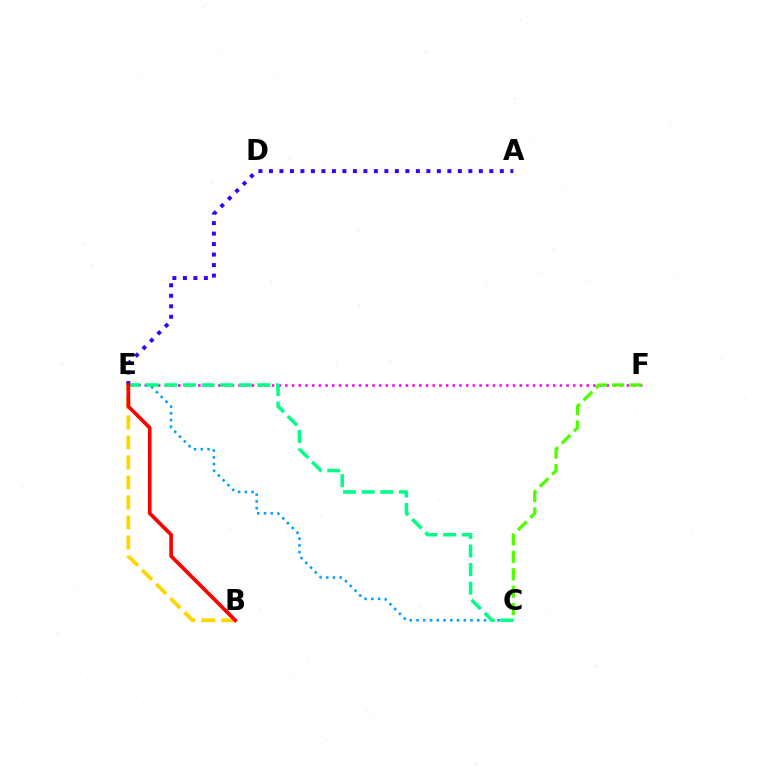{('E', 'F'): [{'color': '#ff00ed', 'line_style': 'dotted', 'thickness': 1.82}], ('C', 'E'): [{'color': '#009eff', 'line_style': 'dotted', 'thickness': 1.83}, {'color': '#00ff86', 'line_style': 'dashed', 'thickness': 2.53}], ('A', 'E'): [{'color': '#3700ff', 'line_style': 'dotted', 'thickness': 2.85}], ('C', 'F'): [{'color': '#4fff00', 'line_style': 'dashed', 'thickness': 2.37}], ('B', 'E'): [{'color': '#ffd500', 'line_style': 'dashed', 'thickness': 2.72}, {'color': '#ff0000', 'line_style': 'solid', 'thickness': 2.65}]}